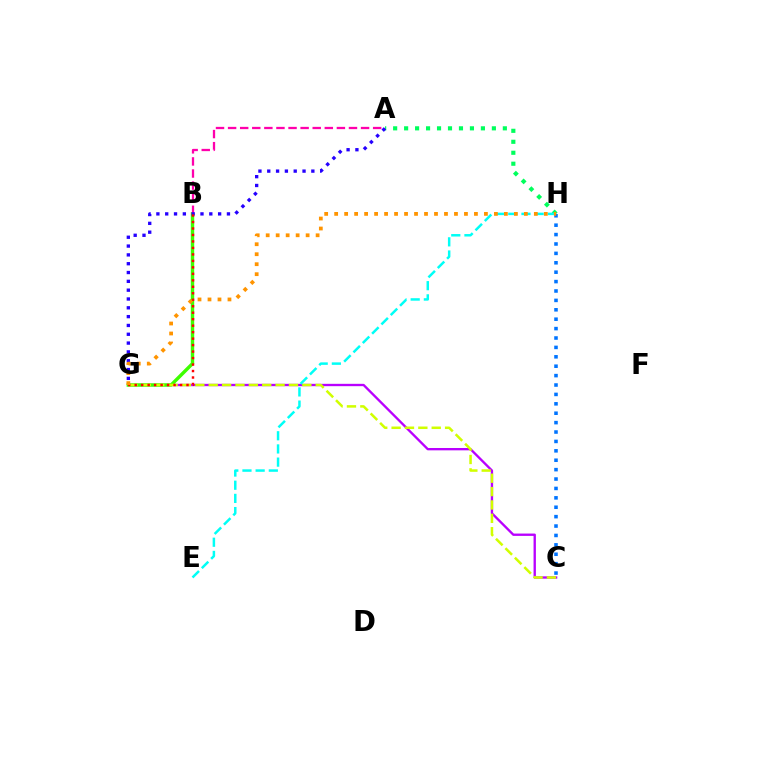{('C', 'G'): [{'color': '#b900ff', 'line_style': 'solid', 'thickness': 1.69}, {'color': '#d1ff00', 'line_style': 'dashed', 'thickness': 1.82}], ('B', 'G'): [{'color': '#3dff00', 'line_style': 'solid', 'thickness': 2.47}, {'color': '#ff0000', 'line_style': 'dotted', 'thickness': 1.76}], ('A', 'B'): [{'color': '#ff00ac', 'line_style': 'dashed', 'thickness': 1.64}], ('A', 'H'): [{'color': '#00ff5c', 'line_style': 'dotted', 'thickness': 2.98}], ('A', 'G'): [{'color': '#2500ff', 'line_style': 'dotted', 'thickness': 2.4}], ('C', 'H'): [{'color': '#0074ff', 'line_style': 'dotted', 'thickness': 2.55}], ('E', 'H'): [{'color': '#00fff6', 'line_style': 'dashed', 'thickness': 1.79}], ('G', 'H'): [{'color': '#ff9400', 'line_style': 'dotted', 'thickness': 2.71}]}